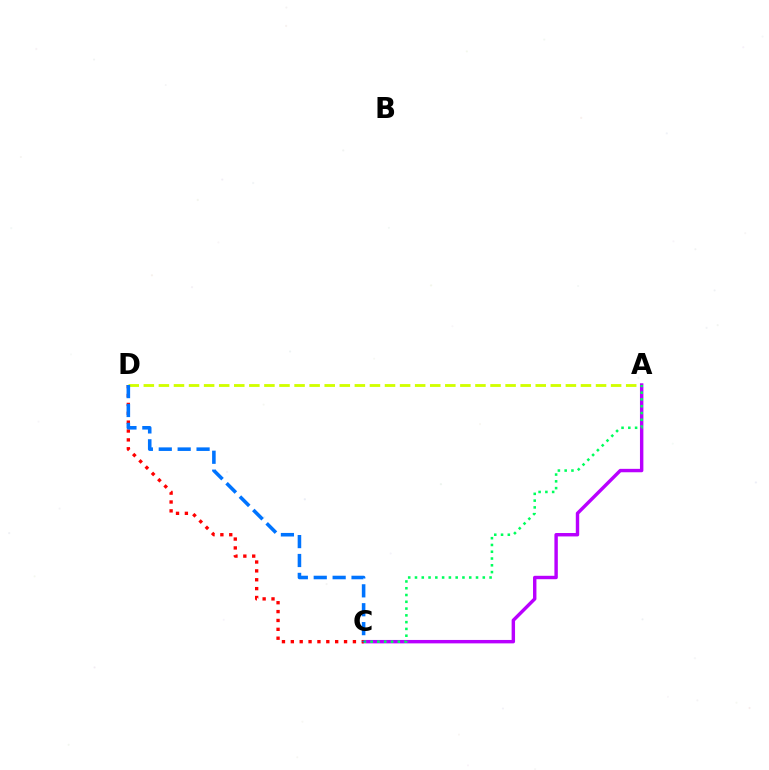{('A', 'D'): [{'color': '#d1ff00', 'line_style': 'dashed', 'thickness': 2.05}], ('A', 'C'): [{'color': '#b900ff', 'line_style': 'solid', 'thickness': 2.46}, {'color': '#00ff5c', 'line_style': 'dotted', 'thickness': 1.84}], ('C', 'D'): [{'color': '#ff0000', 'line_style': 'dotted', 'thickness': 2.41}, {'color': '#0074ff', 'line_style': 'dashed', 'thickness': 2.57}]}